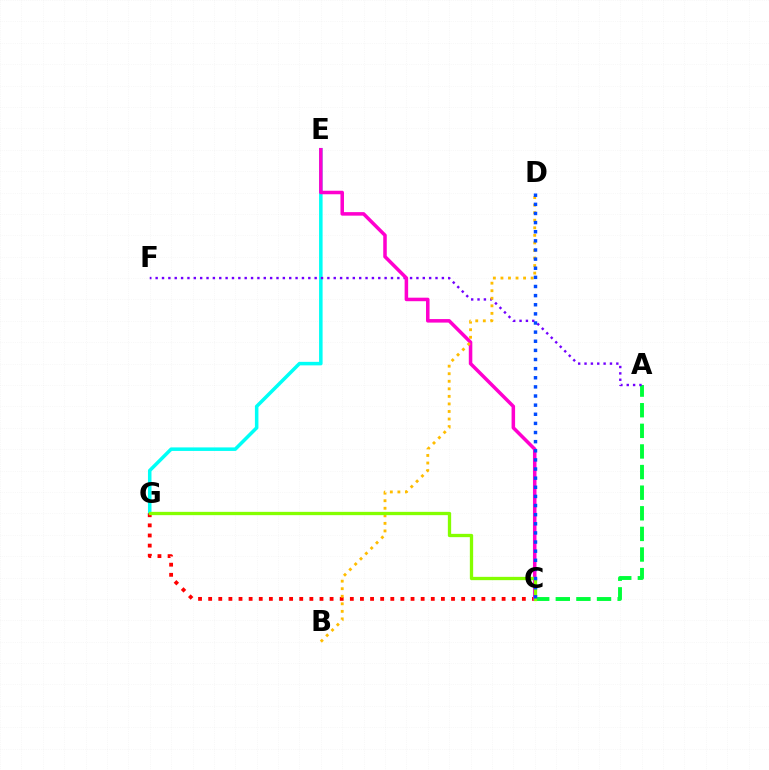{('A', 'C'): [{'color': '#00ff39', 'line_style': 'dashed', 'thickness': 2.8}], ('E', 'G'): [{'color': '#00fff6', 'line_style': 'solid', 'thickness': 2.54}], ('C', 'G'): [{'color': '#ff0000', 'line_style': 'dotted', 'thickness': 2.75}, {'color': '#84ff00', 'line_style': 'solid', 'thickness': 2.38}], ('A', 'F'): [{'color': '#7200ff', 'line_style': 'dotted', 'thickness': 1.73}], ('C', 'E'): [{'color': '#ff00cf', 'line_style': 'solid', 'thickness': 2.54}], ('B', 'D'): [{'color': '#ffbd00', 'line_style': 'dotted', 'thickness': 2.05}], ('C', 'D'): [{'color': '#004bff', 'line_style': 'dotted', 'thickness': 2.48}]}